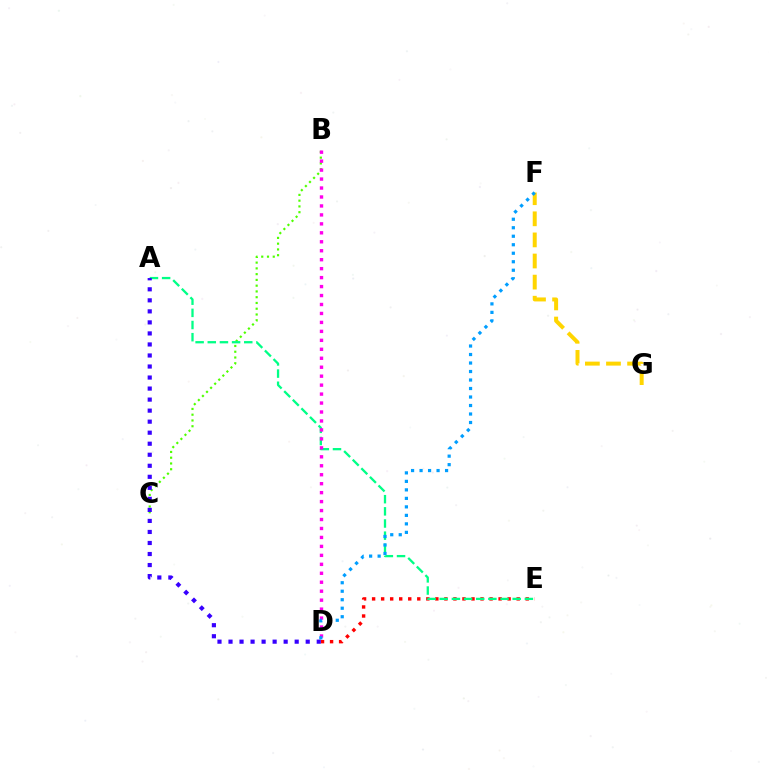{('B', 'C'): [{'color': '#4fff00', 'line_style': 'dotted', 'thickness': 1.57}], ('D', 'E'): [{'color': '#ff0000', 'line_style': 'dotted', 'thickness': 2.45}], ('A', 'E'): [{'color': '#00ff86', 'line_style': 'dashed', 'thickness': 1.65}], ('F', 'G'): [{'color': '#ffd500', 'line_style': 'dashed', 'thickness': 2.87}], ('B', 'D'): [{'color': '#ff00ed', 'line_style': 'dotted', 'thickness': 2.43}], ('A', 'D'): [{'color': '#3700ff', 'line_style': 'dotted', 'thickness': 3.0}], ('D', 'F'): [{'color': '#009eff', 'line_style': 'dotted', 'thickness': 2.31}]}